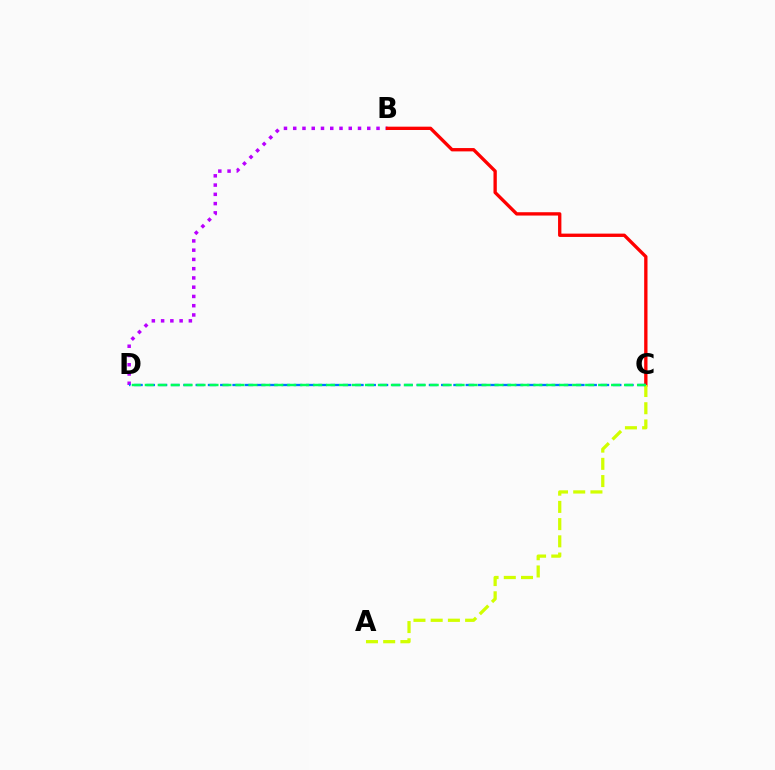{('B', 'D'): [{'color': '#b900ff', 'line_style': 'dotted', 'thickness': 2.51}], ('B', 'C'): [{'color': '#ff0000', 'line_style': 'solid', 'thickness': 2.4}], ('C', 'D'): [{'color': '#0074ff', 'line_style': 'dashed', 'thickness': 1.67}, {'color': '#00ff5c', 'line_style': 'dashed', 'thickness': 1.76}], ('A', 'C'): [{'color': '#d1ff00', 'line_style': 'dashed', 'thickness': 2.34}]}